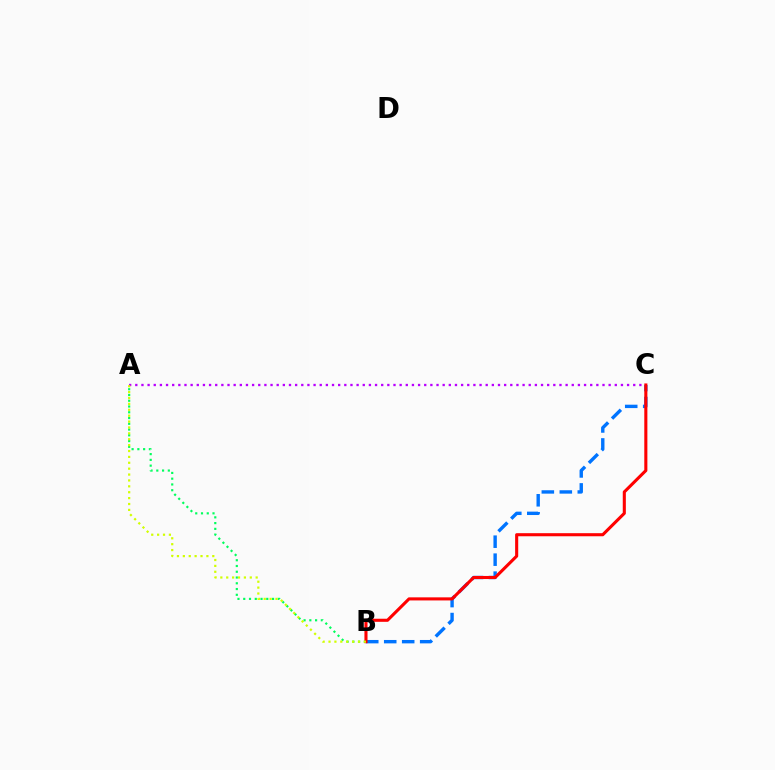{('B', 'C'): [{'color': '#0074ff', 'line_style': 'dashed', 'thickness': 2.44}, {'color': '#ff0000', 'line_style': 'solid', 'thickness': 2.22}], ('A', 'B'): [{'color': '#00ff5c', 'line_style': 'dotted', 'thickness': 1.57}, {'color': '#d1ff00', 'line_style': 'dotted', 'thickness': 1.6}], ('A', 'C'): [{'color': '#b900ff', 'line_style': 'dotted', 'thickness': 1.67}]}